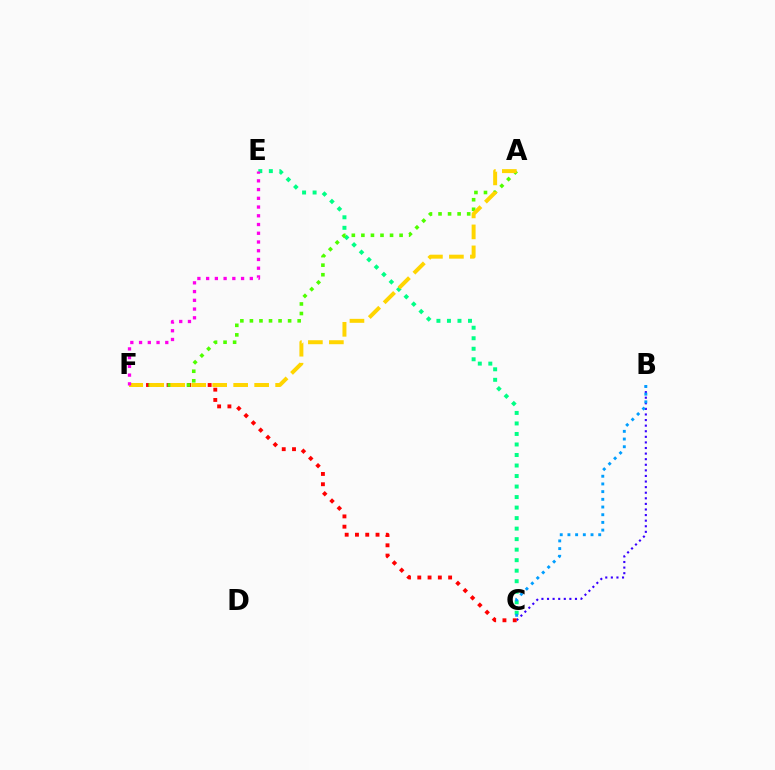{('C', 'E'): [{'color': '#00ff86', 'line_style': 'dotted', 'thickness': 2.86}], ('B', 'C'): [{'color': '#3700ff', 'line_style': 'dotted', 'thickness': 1.52}, {'color': '#009eff', 'line_style': 'dotted', 'thickness': 2.09}], ('C', 'F'): [{'color': '#ff0000', 'line_style': 'dotted', 'thickness': 2.79}], ('A', 'F'): [{'color': '#4fff00', 'line_style': 'dotted', 'thickness': 2.59}, {'color': '#ffd500', 'line_style': 'dashed', 'thickness': 2.85}], ('E', 'F'): [{'color': '#ff00ed', 'line_style': 'dotted', 'thickness': 2.37}]}